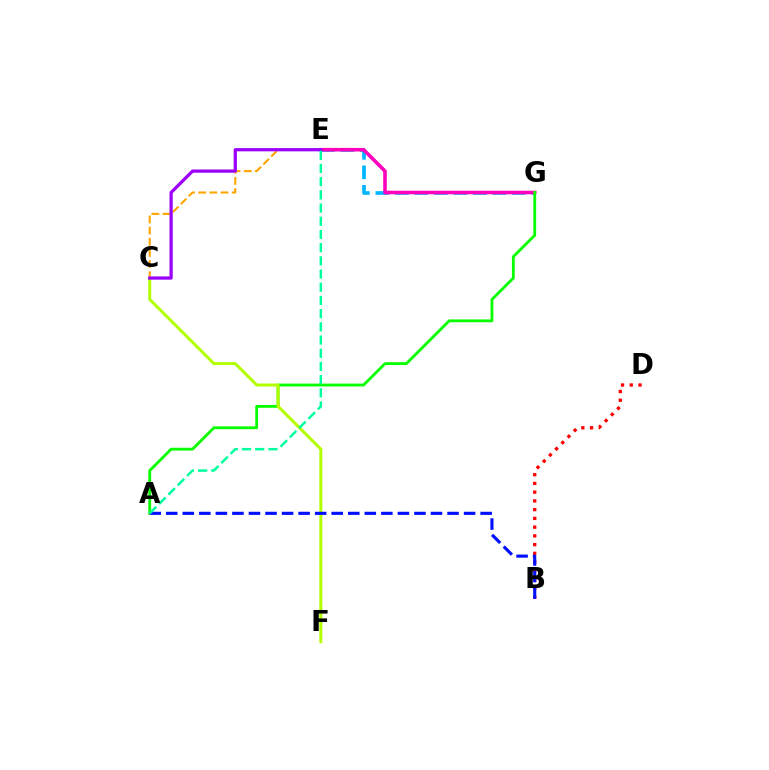{('E', 'G'): [{'color': '#00b5ff', 'line_style': 'dashed', 'thickness': 2.65}, {'color': '#ff00bd', 'line_style': 'solid', 'thickness': 2.58}], ('B', 'D'): [{'color': '#ff0000', 'line_style': 'dotted', 'thickness': 2.38}], ('A', 'G'): [{'color': '#08ff00', 'line_style': 'solid', 'thickness': 2.04}], ('C', 'F'): [{'color': '#b3ff00', 'line_style': 'solid', 'thickness': 2.17}], ('C', 'E'): [{'color': '#ffa500', 'line_style': 'dashed', 'thickness': 1.51}, {'color': '#9b00ff', 'line_style': 'solid', 'thickness': 2.33}], ('A', 'B'): [{'color': '#0010ff', 'line_style': 'dashed', 'thickness': 2.25}], ('A', 'E'): [{'color': '#00ff9d', 'line_style': 'dashed', 'thickness': 1.79}]}